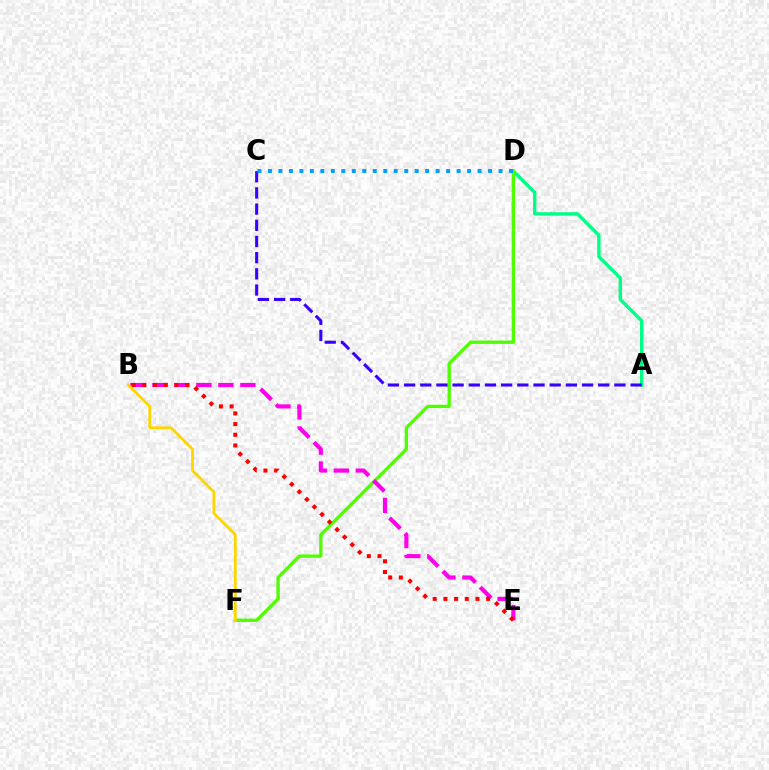{('A', 'D'): [{'color': '#00ff86', 'line_style': 'solid', 'thickness': 2.45}], ('D', 'F'): [{'color': '#4fff00', 'line_style': 'solid', 'thickness': 2.39}], ('A', 'C'): [{'color': '#3700ff', 'line_style': 'dashed', 'thickness': 2.2}], ('C', 'D'): [{'color': '#009eff', 'line_style': 'dotted', 'thickness': 2.85}], ('B', 'E'): [{'color': '#ff00ed', 'line_style': 'dashed', 'thickness': 2.99}, {'color': '#ff0000', 'line_style': 'dotted', 'thickness': 2.9}], ('B', 'F'): [{'color': '#ffd500', 'line_style': 'solid', 'thickness': 1.99}]}